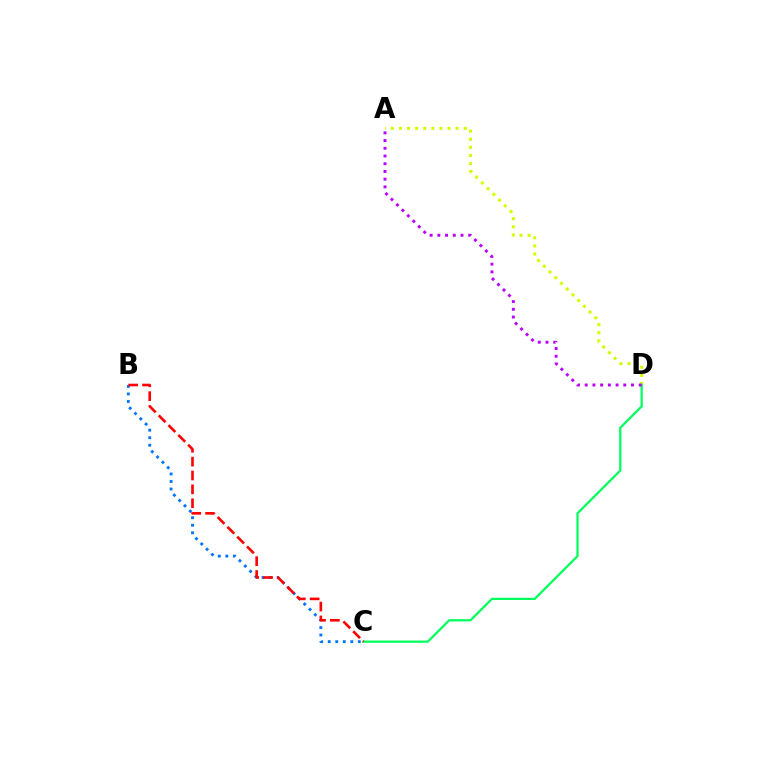{('A', 'D'): [{'color': '#d1ff00', 'line_style': 'dotted', 'thickness': 2.2}, {'color': '#b900ff', 'line_style': 'dotted', 'thickness': 2.1}], ('B', 'C'): [{'color': '#0074ff', 'line_style': 'dotted', 'thickness': 2.04}, {'color': '#ff0000', 'line_style': 'dashed', 'thickness': 1.88}], ('C', 'D'): [{'color': '#00ff5c', 'line_style': 'solid', 'thickness': 1.62}]}